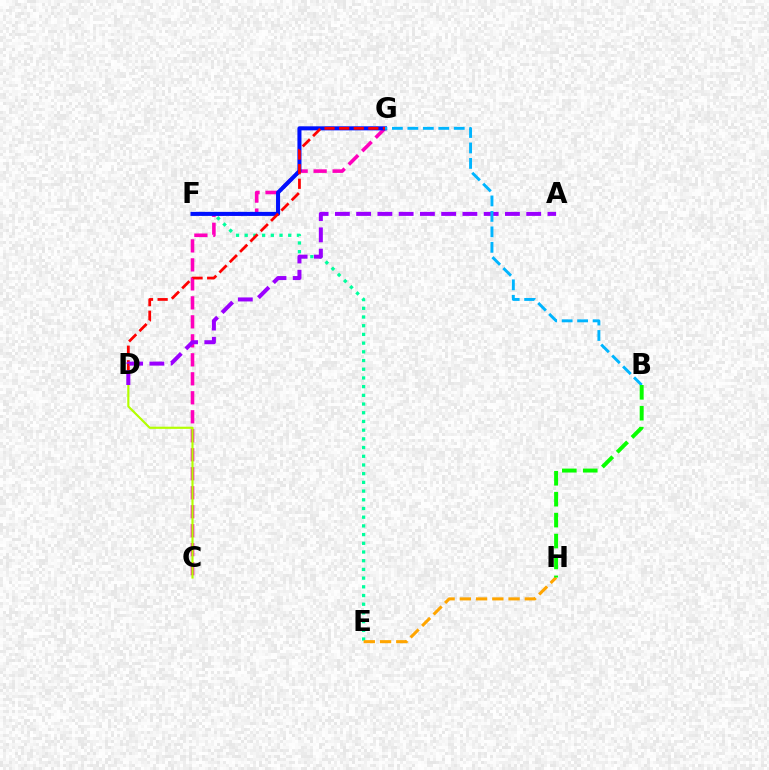{('E', 'F'): [{'color': '#00ff9d', 'line_style': 'dotted', 'thickness': 2.36}], ('C', 'G'): [{'color': '#ff00bd', 'line_style': 'dashed', 'thickness': 2.58}], ('F', 'G'): [{'color': '#0010ff', 'line_style': 'solid', 'thickness': 2.92}], ('D', 'G'): [{'color': '#ff0000', 'line_style': 'dashed', 'thickness': 1.98}], ('C', 'D'): [{'color': '#b3ff00', 'line_style': 'solid', 'thickness': 1.55}], ('A', 'D'): [{'color': '#9b00ff', 'line_style': 'dashed', 'thickness': 2.89}], ('E', 'H'): [{'color': '#ffa500', 'line_style': 'dashed', 'thickness': 2.21}], ('B', 'G'): [{'color': '#00b5ff', 'line_style': 'dashed', 'thickness': 2.1}], ('B', 'H'): [{'color': '#08ff00', 'line_style': 'dashed', 'thickness': 2.84}]}